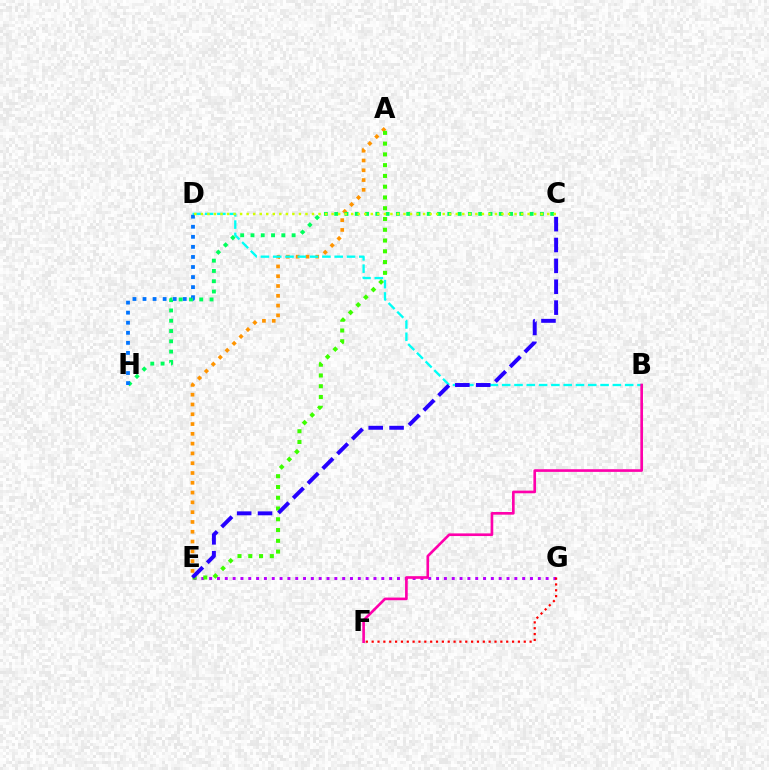{('A', 'E'): [{'color': '#ff9400', 'line_style': 'dotted', 'thickness': 2.66}, {'color': '#3dff00', 'line_style': 'dotted', 'thickness': 2.93}], ('E', 'G'): [{'color': '#b900ff', 'line_style': 'dotted', 'thickness': 2.13}], ('F', 'G'): [{'color': '#ff0000', 'line_style': 'dotted', 'thickness': 1.59}], ('B', 'D'): [{'color': '#00fff6', 'line_style': 'dashed', 'thickness': 1.67}], ('C', 'H'): [{'color': '#00ff5c', 'line_style': 'dotted', 'thickness': 2.79}], ('D', 'H'): [{'color': '#0074ff', 'line_style': 'dotted', 'thickness': 2.73}], ('C', 'D'): [{'color': '#d1ff00', 'line_style': 'dotted', 'thickness': 1.78}], ('B', 'F'): [{'color': '#ff00ac', 'line_style': 'solid', 'thickness': 1.91}], ('C', 'E'): [{'color': '#2500ff', 'line_style': 'dashed', 'thickness': 2.84}]}